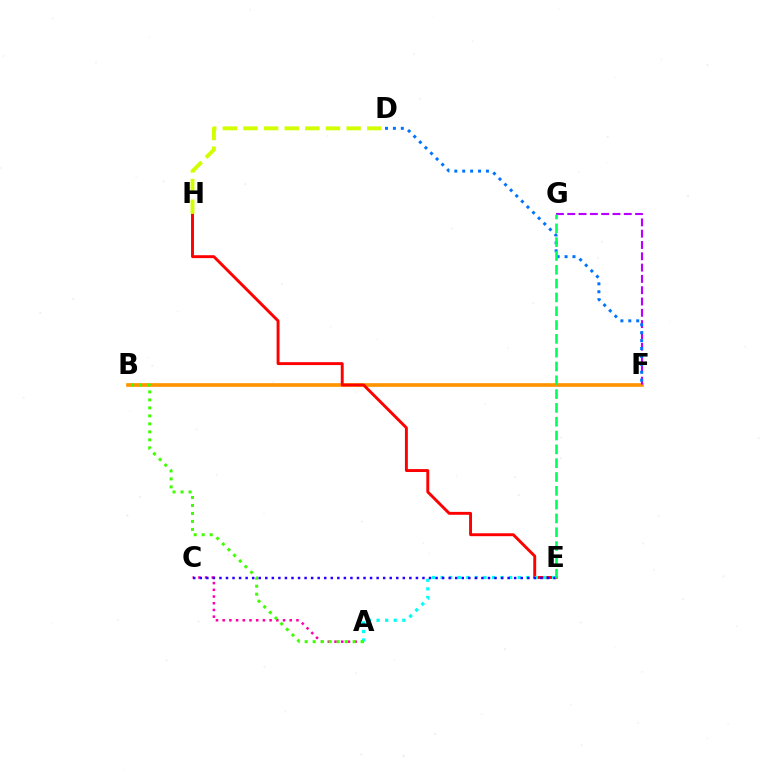{('A', 'C'): [{'color': '#ff00ac', 'line_style': 'dotted', 'thickness': 1.82}], ('B', 'F'): [{'color': '#ff9400', 'line_style': 'solid', 'thickness': 2.64}], ('E', 'H'): [{'color': '#ff0000', 'line_style': 'solid', 'thickness': 2.1}], ('A', 'E'): [{'color': '#00fff6', 'line_style': 'dotted', 'thickness': 2.33}], ('A', 'B'): [{'color': '#3dff00', 'line_style': 'dotted', 'thickness': 2.17}], ('F', 'G'): [{'color': '#b900ff', 'line_style': 'dashed', 'thickness': 1.54}], ('D', 'F'): [{'color': '#0074ff', 'line_style': 'dotted', 'thickness': 2.15}], ('C', 'E'): [{'color': '#2500ff', 'line_style': 'dotted', 'thickness': 1.78}], ('D', 'H'): [{'color': '#d1ff00', 'line_style': 'dashed', 'thickness': 2.8}], ('E', 'G'): [{'color': '#00ff5c', 'line_style': 'dashed', 'thickness': 1.88}]}